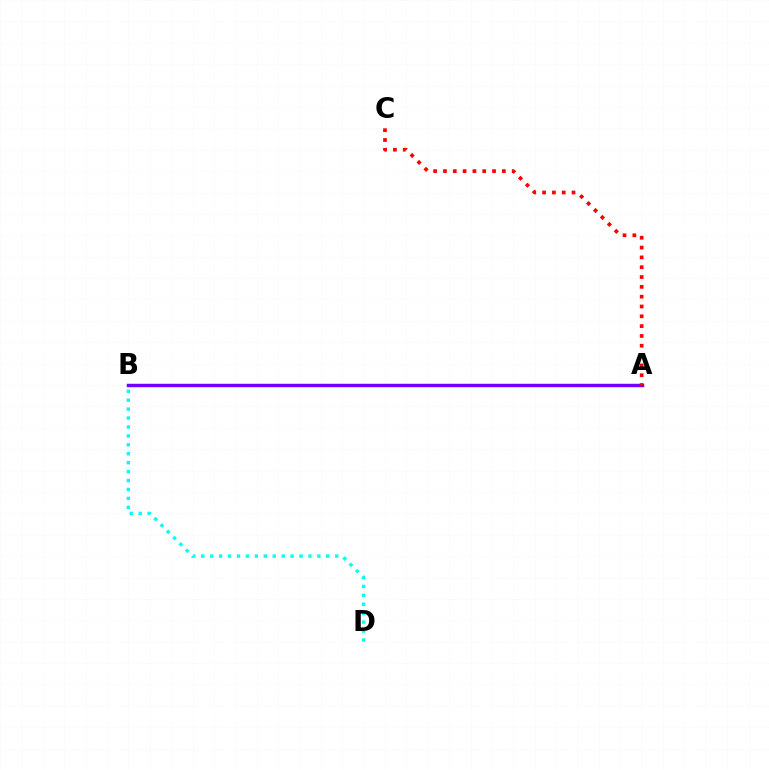{('B', 'D'): [{'color': '#00fff6', 'line_style': 'dotted', 'thickness': 2.43}], ('A', 'B'): [{'color': '#84ff00', 'line_style': 'dotted', 'thickness': 2.09}, {'color': '#7200ff', 'line_style': 'solid', 'thickness': 2.47}], ('A', 'C'): [{'color': '#ff0000', 'line_style': 'dotted', 'thickness': 2.67}]}